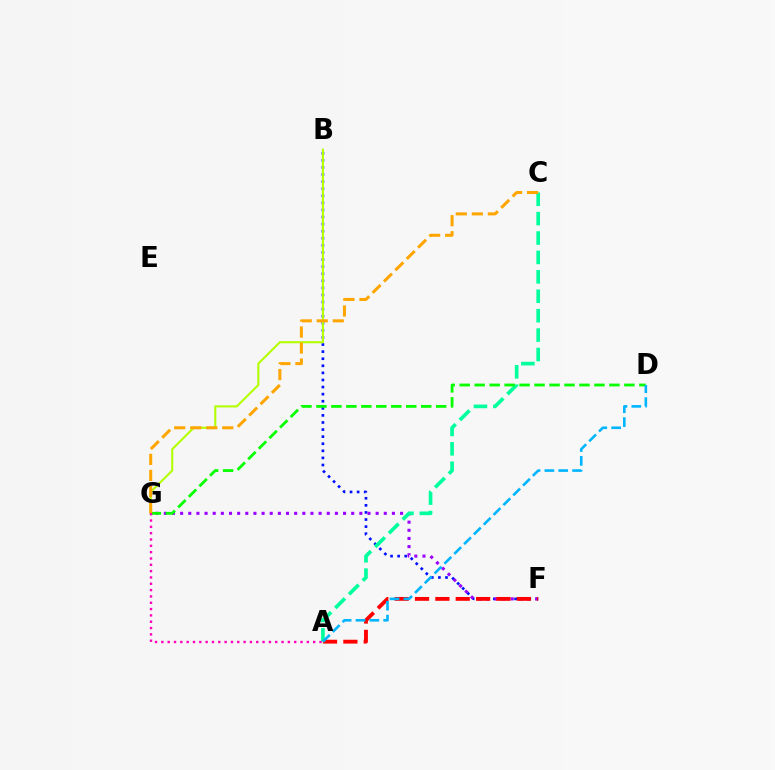{('B', 'F'): [{'color': '#0010ff', 'line_style': 'dotted', 'thickness': 1.92}], ('B', 'G'): [{'color': '#b3ff00', 'line_style': 'solid', 'thickness': 1.51}], ('F', 'G'): [{'color': '#9b00ff', 'line_style': 'dotted', 'thickness': 2.21}], ('A', 'C'): [{'color': '#00ff9d', 'line_style': 'dashed', 'thickness': 2.64}], ('D', 'G'): [{'color': '#08ff00', 'line_style': 'dashed', 'thickness': 2.03}], ('C', 'G'): [{'color': '#ffa500', 'line_style': 'dashed', 'thickness': 2.18}], ('A', 'F'): [{'color': '#ff0000', 'line_style': 'dashed', 'thickness': 2.77}], ('A', 'G'): [{'color': '#ff00bd', 'line_style': 'dotted', 'thickness': 1.72}], ('A', 'D'): [{'color': '#00b5ff', 'line_style': 'dashed', 'thickness': 1.88}]}